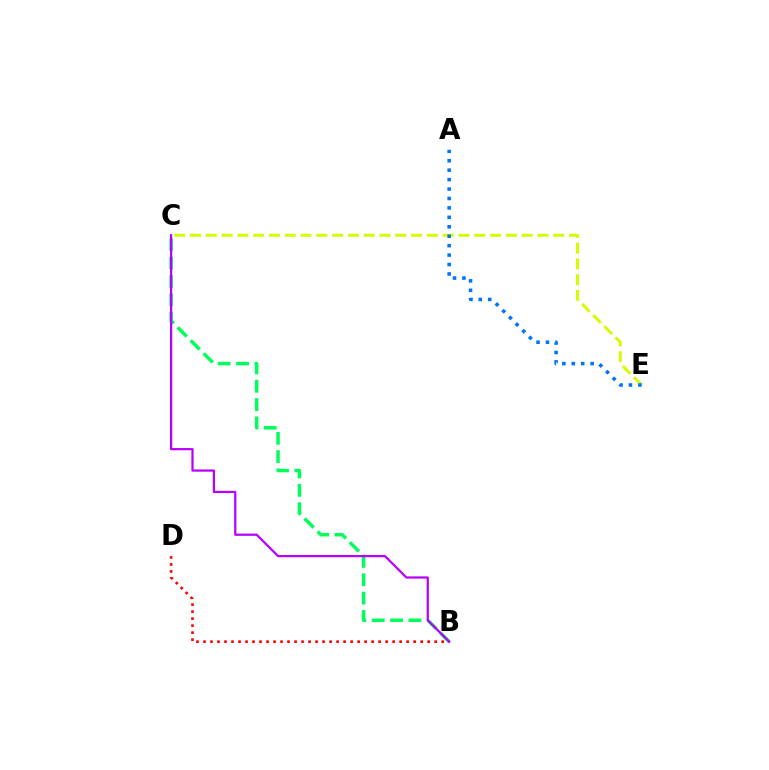{('B', 'C'): [{'color': '#00ff5c', 'line_style': 'dashed', 'thickness': 2.49}, {'color': '#b900ff', 'line_style': 'solid', 'thickness': 1.61}], ('C', 'E'): [{'color': '#d1ff00', 'line_style': 'dashed', 'thickness': 2.15}], ('A', 'E'): [{'color': '#0074ff', 'line_style': 'dotted', 'thickness': 2.56}], ('B', 'D'): [{'color': '#ff0000', 'line_style': 'dotted', 'thickness': 1.9}]}